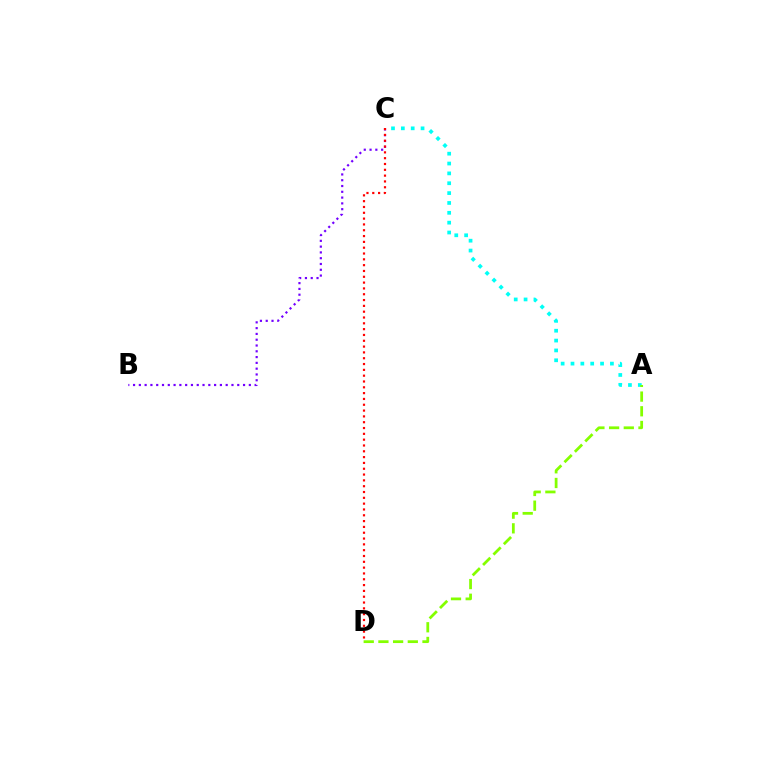{('A', 'C'): [{'color': '#00fff6', 'line_style': 'dotted', 'thickness': 2.68}], ('A', 'D'): [{'color': '#84ff00', 'line_style': 'dashed', 'thickness': 2.0}], ('B', 'C'): [{'color': '#7200ff', 'line_style': 'dotted', 'thickness': 1.57}], ('C', 'D'): [{'color': '#ff0000', 'line_style': 'dotted', 'thickness': 1.58}]}